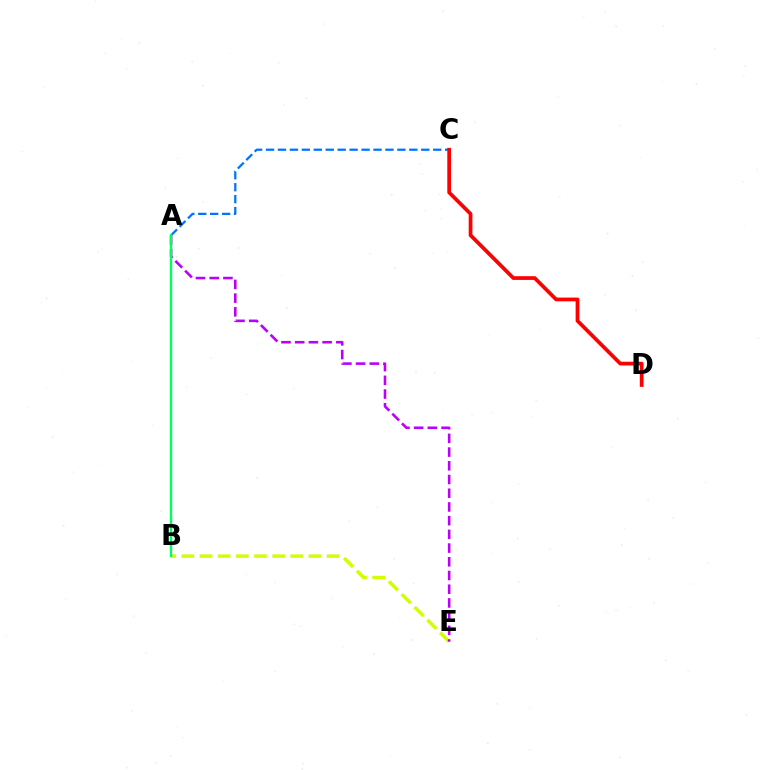{('B', 'E'): [{'color': '#d1ff00', 'line_style': 'dashed', 'thickness': 2.47}], ('A', 'E'): [{'color': '#b900ff', 'line_style': 'dashed', 'thickness': 1.86}], ('A', 'C'): [{'color': '#0074ff', 'line_style': 'dashed', 'thickness': 1.62}], ('A', 'B'): [{'color': '#00ff5c', 'line_style': 'solid', 'thickness': 1.73}], ('C', 'D'): [{'color': '#ff0000', 'line_style': 'solid', 'thickness': 2.69}]}